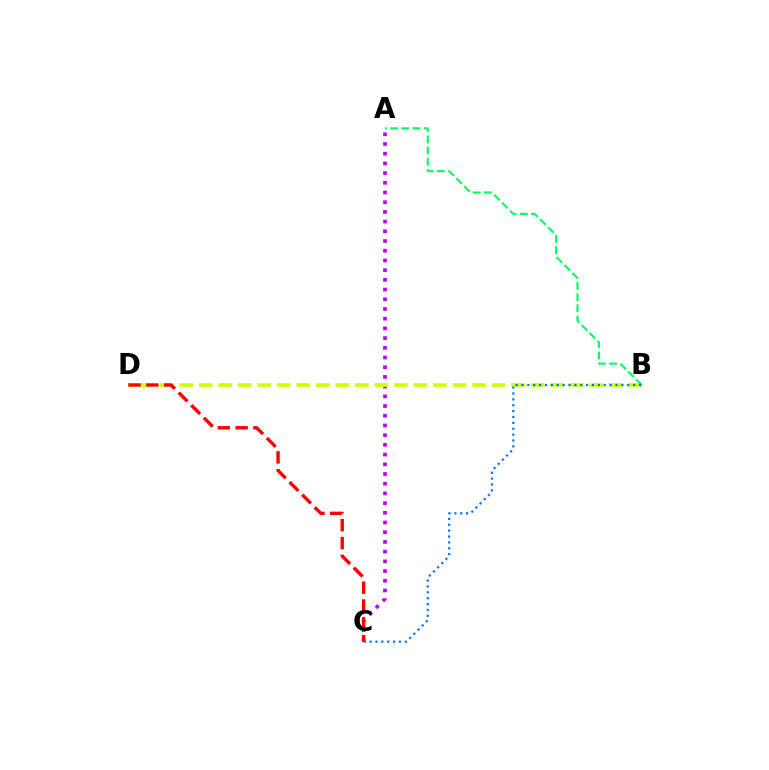{('A', 'C'): [{'color': '#b900ff', 'line_style': 'dotted', 'thickness': 2.64}], ('B', 'D'): [{'color': '#d1ff00', 'line_style': 'dashed', 'thickness': 2.65}], ('A', 'B'): [{'color': '#00ff5c', 'line_style': 'dashed', 'thickness': 1.52}], ('B', 'C'): [{'color': '#0074ff', 'line_style': 'dotted', 'thickness': 1.6}], ('C', 'D'): [{'color': '#ff0000', 'line_style': 'dashed', 'thickness': 2.42}]}